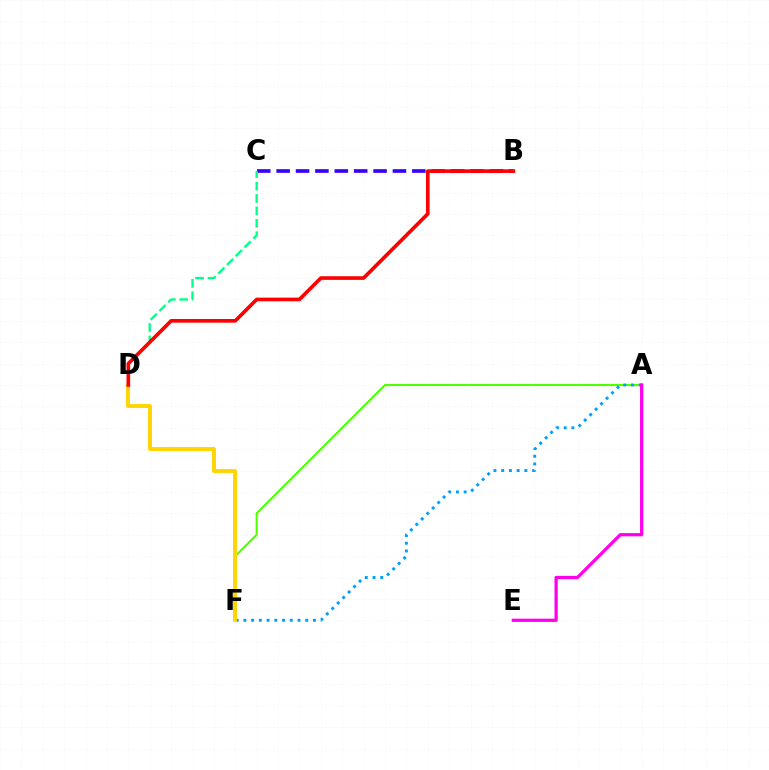{('B', 'C'): [{'color': '#3700ff', 'line_style': 'dashed', 'thickness': 2.63}], ('C', 'D'): [{'color': '#00ff86', 'line_style': 'dashed', 'thickness': 1.68}], ('A', 'F'): [{'color': '#4fff00', 'line_style': 'solid', 'thickness': 1.5}, {'color': '#009eff', 'line_style': 'dotted', 'thickness': 2.1}], ('D', 'F'): [{'color': '#ffd500', 'line_style': 'solid', 'thickness': 2.81}], ('B', 'D'): [{'color': '#ff0000', 'line_style': 'solid', 'thickness': 2.63}], ('A', 'E'): [{'color': '#ff00ed', 'line_style': 'solid', 'thickness': 2.34}]}